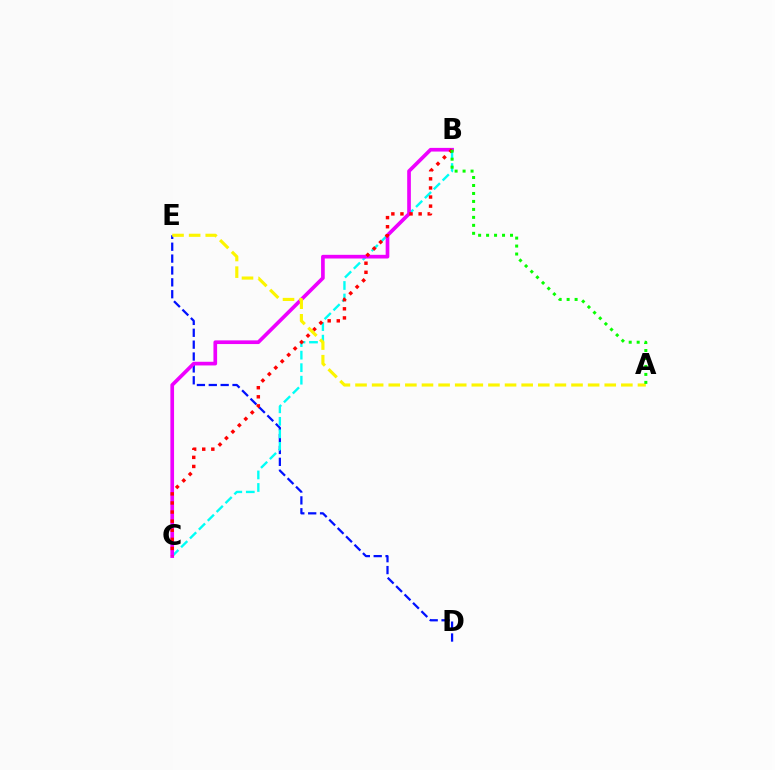{('D', 'E'): [{'color': '#0010ff', 'line_style': 'dashed', 'thickness': 1.61}], ('B', 'C'): [{'color': '#00fff6', 'line_style': 'dashed', 'thickness': 1.7}, {'color': '#ee00ff', 'line_style': 'solid', 'thickness': 2.65}, {'color': '#ff0000', 'line_style': 'dotted', 'thickness': 2.47}], ('A', 'E'): [{'color': '#fcf500', 'line_style': 'dashed', 'thickness': 2.26}], ('A', 'B'): [{'color': '#08ff00', 'line_style': 'dotted', 'thickness': 2.17}]}